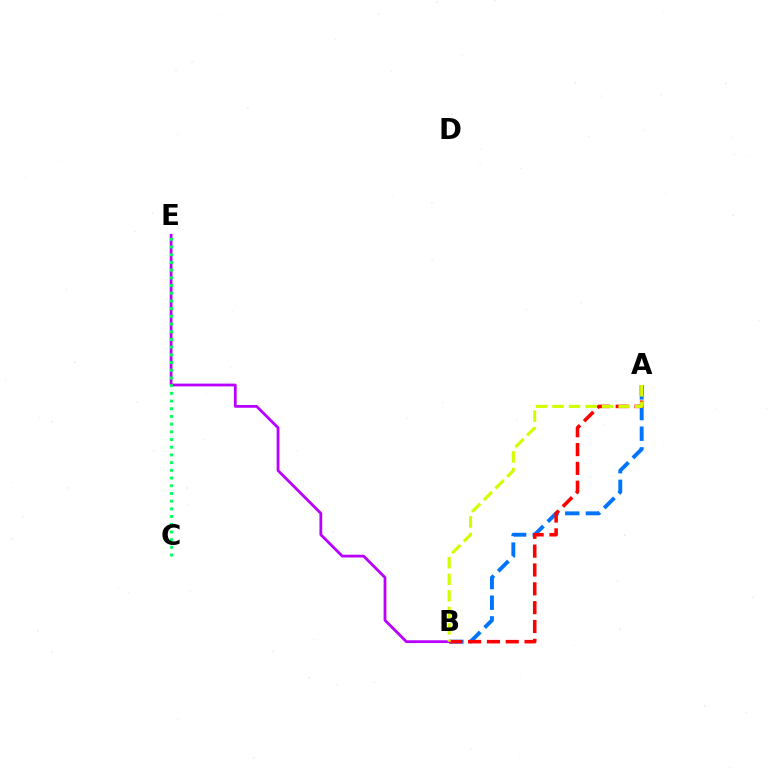{('B', 'E'): [{'color': '#b900ff', 'line_style': 'solid', 'thickness': 2.0}], ('A', 'B'): [{'color': '#0074ff', 'line_style': 'dashed', 'thickness': 2.81}, {'color': '#ff0000', 'line_style': 'dashed', 'thickness': 2.56}, {'color': '#d1ff00', 'line_style': 'dashed', 'thickness': 2.25}], ('C', 'E'): [{'color': '#00ff5c', 'line_style': 'dotted', 'thickness': 2.09}]}